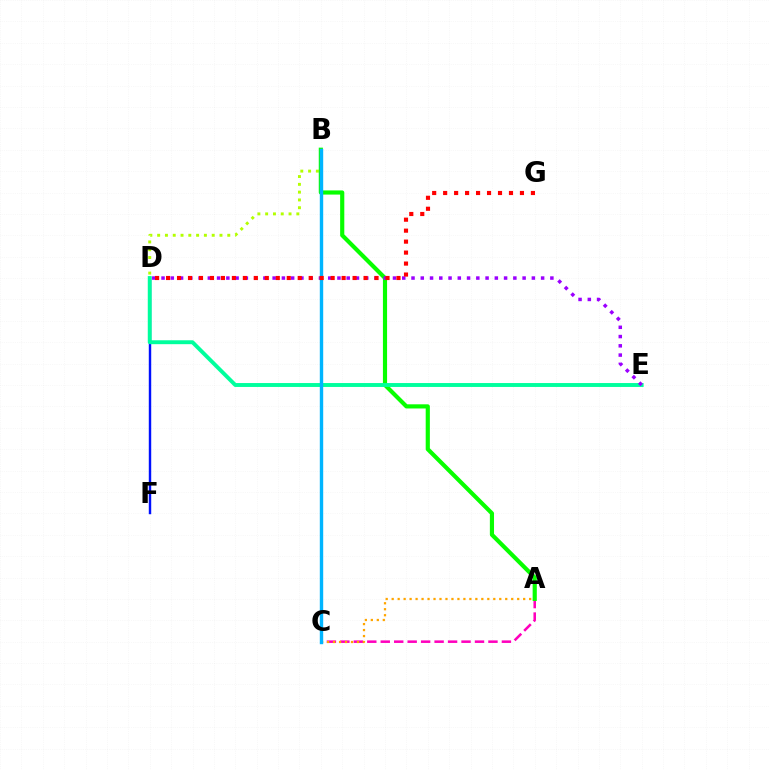{('D', 'F'): [{'color': '#0010ff', 'line_style': 'solid', 'thickness': 1.75}], ('B', 'D'): [{'color': '#b3ff00', 'line_style': 'dotted', 'thickness': 2.12}], ('A', 'C'): [{'color': '#ff00bd', 'line_style': 'dashed', 'thickness': 1.83}, {'color': '#ffa500', 'line_style': 'dotted', 'thickness': 1.62}], ('A', 'B'): [{'color': '#08ff00', 'line_style': 'solid', 'thickness': 2.99}], ('D', 'E'): [{'color': '#00ff9d', 'line_style': 'solid', 'thickness': 2.81}, {'color': '#9b00ff', 'line_style': 'dotted', 'thickness': 2.52}], ('B', 'C'): [{'color': '#00b5ff', 'line_style': 'solid', 'thickness': 2.45}], ('D', 'G'): [{'color': '#ff0000', 'line_style': 'dotted', 'thickness': 2.98}]}